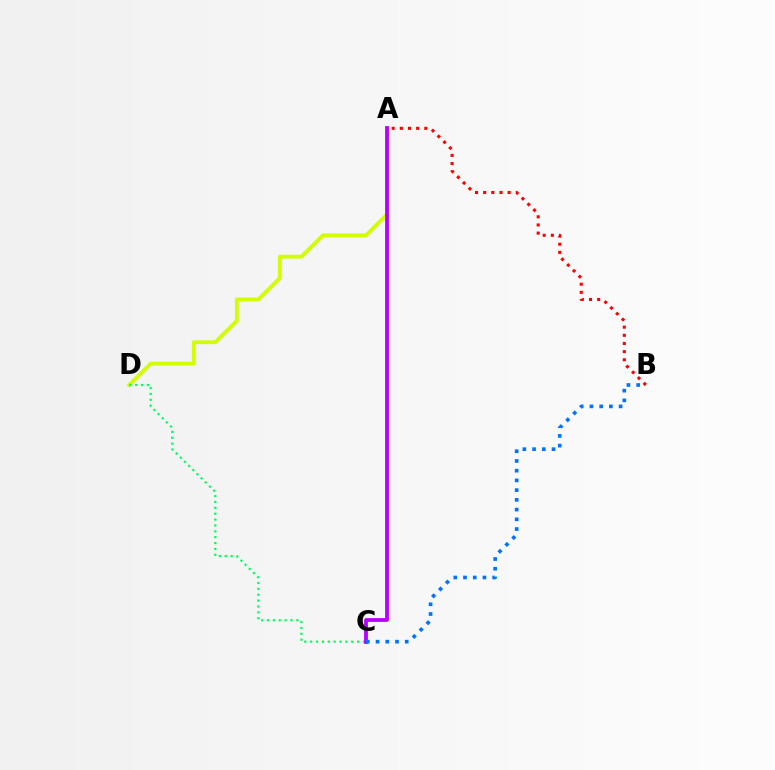{('A', 'D'): [{'color': '#d1ff00', 'line_style': 'solid', 'thickness': 2.76}], ('C', 'D'): [{'color': '#00ff5c', 'line_style': 'dotted', 'thickness': 1.59}], ('A', 'C'): [{'color': '#b900ff', 'line_style': 'solid', 'thickness': 2.74}], ('A', 'B'): [{'color': '#ff0000', 'line_style': 'dotted', 'thickness': 2.22}], ('B', 'C'): [{'color': '#0074ff', 'line_style': 'dotted', 'thickness': 2.64}]}